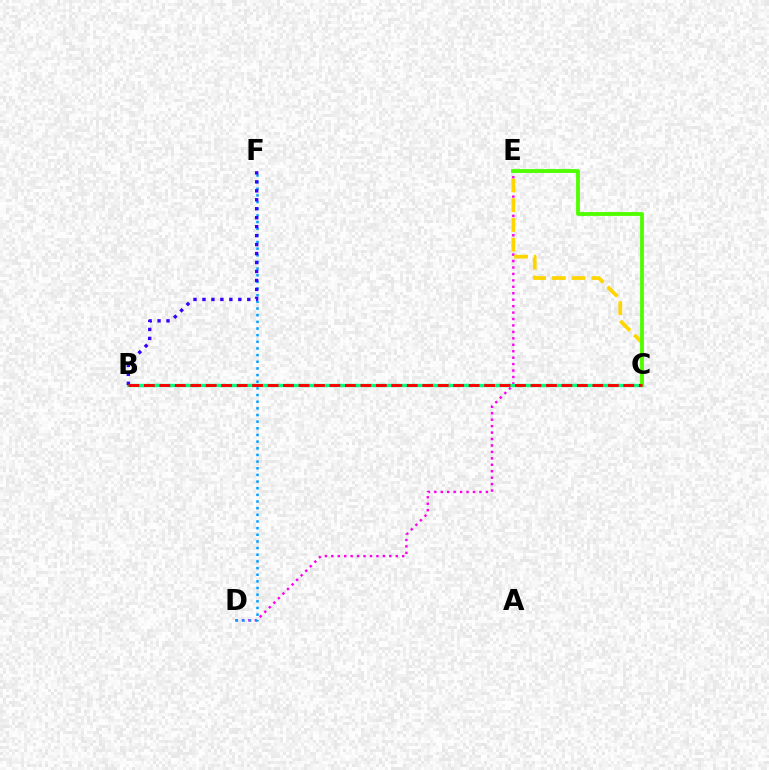{('D', 'E'): [{'color': '#ff00ed', 'line_style': 'dotted', 'thickness': 1.75}], ('C', 'E'): [{'color': '#ffd500', 'line_style': 'dashed', 'thickness': 2.68}, {'color': '#4fff00', 'line_style': 'solid', 'thickness': 2.76}], ('D', 'F'): [{'color': '#009eff', 'line_style': 'dotted', 'thickness': 1.81}], ('B', 'C'): [{'color': '#00ff86', 'line_style': 'solid', 'thickness': 2.41}, {'color': '#ff0000', 'line_style': 'dashed', 'thickness': 2.1}], ('B', 'F'): [{'color': '#3700ff', 'line_style': 'dotted', 'thickness': 2.44}]}